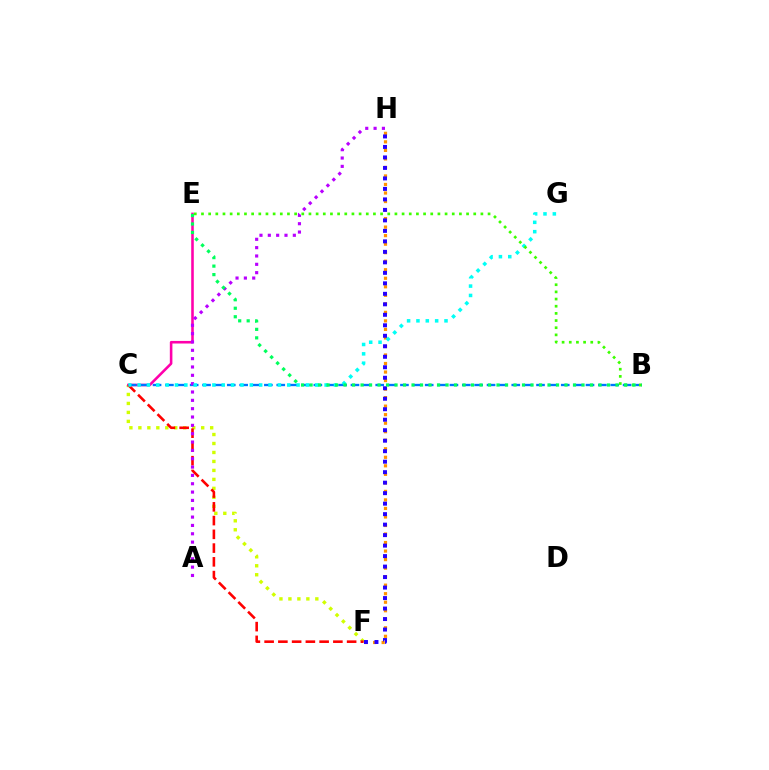{('C', 'F'): [{'color': '#d1ff00', 'line_style': 'dotted', 'thickness': 2.44}, {'color': '#ff0000', 'line_style': 'dashed', 'thickness': 1.87}], ('C', 'E'): [{'color': '#ff00ac', 'line_style': 'solid', 'thickness': 1.86}], ('B', 'C'): [{'color': '#0074ff', 'line_style': 'dashed', 'thickness': 1.68}], ('F', 'H'): [{'color': '#ff9400', 'line_style': 'dotted', 'thickness': 2.32}, {'color': '#2500ff', 'line_style': 'dotted', 'thickness': 2.85}], ('A', 'H'): [{'color': '#b900ff', 'line_style': 'dotted', 'thickness': 2.27}], ('C', 'G'): [{'color': '#00fff6', 'line_style': 'dotted', 'thickness': 2.54}], ('B', 'E'): [{'color': '#3dff00', 'line_style': 'dotted', 'thickness': 1.95}, {'color': '#00ff5c', 'line_style': 'dotted', 'thickness': 2.31}]}